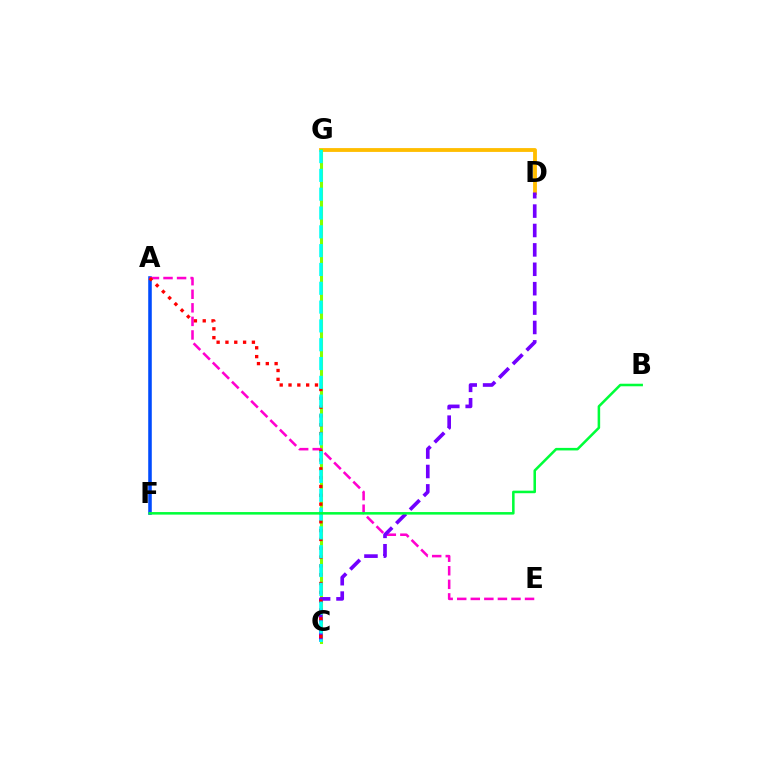{('A', 'F'): [{'color': '#004bff', 'line_style': 'solid', 'thickness': 2.56}], ('D', 'G'): [{'color': '#ffbd00', 'line_style': 'solid', 'thickness': 2.76}], ('C', 'G'): [{'color': '#84ff00', 'line_style': 'solid', 'thickness': 2.21}, {'color': '#00fff6', 'line_style': 'dashed', 'thickness': 2.56}], ('A', 'E'): [{'color': '#ff00cf', 'line_style': 'dashed', 'thickness': 1.84}], ('C', 'D'): [{'color': '#7200ff', 'line_style': 'dashed', 'thickness': 2.64}], ('A', 'C'): [{'color': '#ff0000', 'line_style': 'dotted', 'thickness': 2.4}], ('B', 'F'): [{'color': '#00ff39', 'line_style': 'solid', 'thickness': 1.83}]}